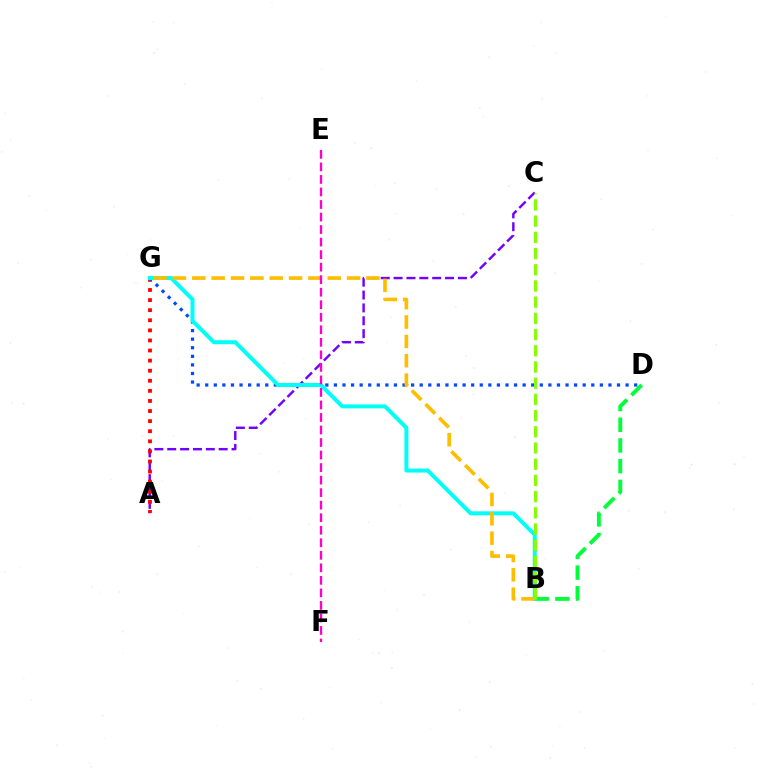{('A', 'C'): [{'color': '#7200ff', 'line_style': 'dashed', 'thickness': 1.75}], ('B', 'D'): [{'color': '#00ff39', 'line_style': 'dashed', 'thickness': 2.81}], ('A', 'G'): [{'color': '#ff0000', 'line_style': 'dotted', 'thickness': 2.74}], ('D', 'G'): [{'color': '#004bff', 'line_style': 'dotted', 'thickness': 2.33}], ('B', 'G'): [{'color': '#00fff6', 'line_style': 'solid', 'thickness': 2.87}, {'color': '#ffbd00', 'line_style': 'dashed', 'thickness': 2.63}], ('E', 'F'): [{'color': '#ff00cf', 'line_style': 'dashed', 'thickness': 1.7}], ('B', 'C'): [{'color': '#84ff00', 'line_style': 'dashed', 'thickness': 2.2}]}